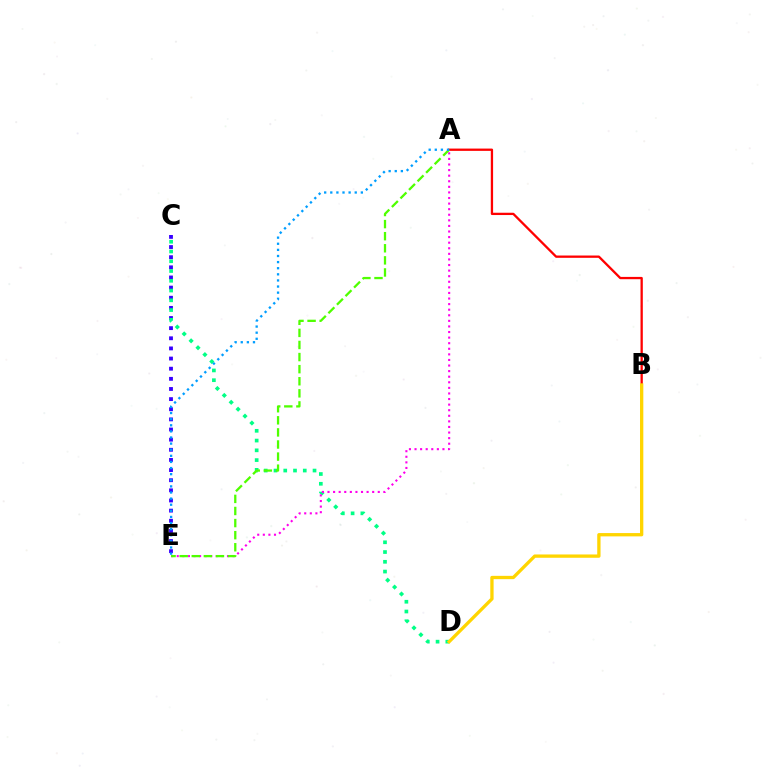{('A', 'B'): [{'color': '#ff0000', 'line_style': 'solid', 'thickness': 1.66}], ('C', 'E'): [{'color': '#3700ff', 'line_style': 'dotted', 'thickness': 2.75}], ('C', 'D'): [{'color': '#00ff86', 'line_style': 'dotted', 'thickness': 2.65}], ('A', 'E'): [{'color': '#ff00ed', 'line_style': 'dotted', 'thickness': 1.52}, {'color': '#4fff00', 'line_style': 'dashed', 'thickness': 1.64}, {'color': '#009eff', 'line_style': 'dotted', 'thickness': 1.66}], ('B', 'D'): [{'color': '#ffd500', 'line_style': 'solid', 'thickness': 2.38}]}